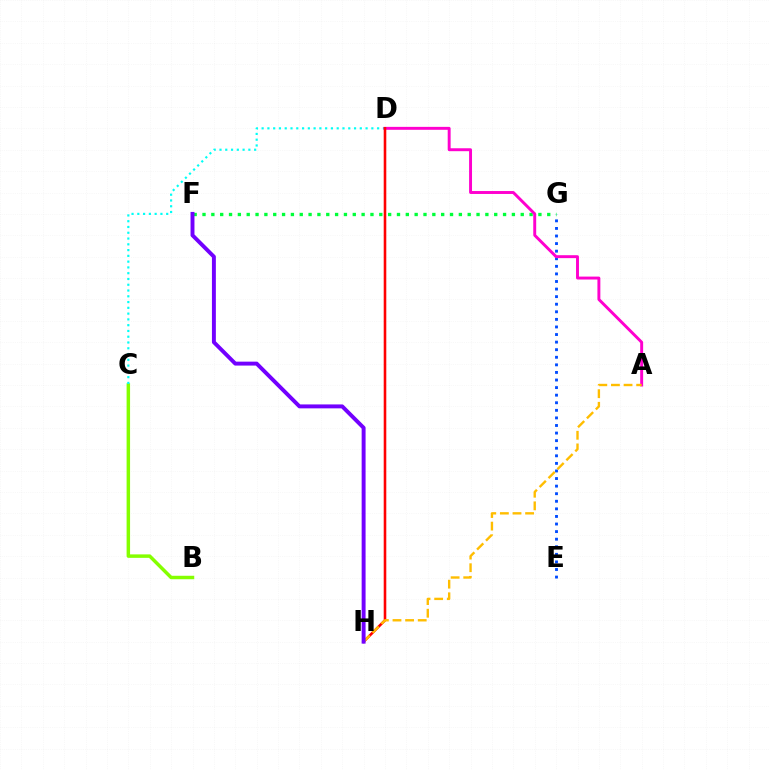{('B', 'C'): [{'color': '#84ff00', 'line_style': 'solid', 'thickness': 2.5}], ('E', 'G'): [{'color': '#004bff', 'line_style': 'dotted', 'thickness': 2.06}], ('F', 'G'): [{'color': '#00ff39', 'line_style': 'dotted', 'thickness': 2.4}], ('C', 'D'): [{'color': '#00fff6', 'line_style': 'dotted', 'thickness': 1.57}], ('A', 'D'): [{'color': '#ff00cf', 'line_style': 'solid', 'thickness': 2.11}], ('D', 'H'): [{'color': '#ff0000', 'line_style': 'solid', 'thickness': 1.86}], ('A', 'H'): [{'color': '#ffbd00', 'line_style': 'dashed', 'thickness': 1.71}], ('F', 'H'): [{'color': '#7200ff', 'line_style': 'solid', 'thickness': 2.82}]}